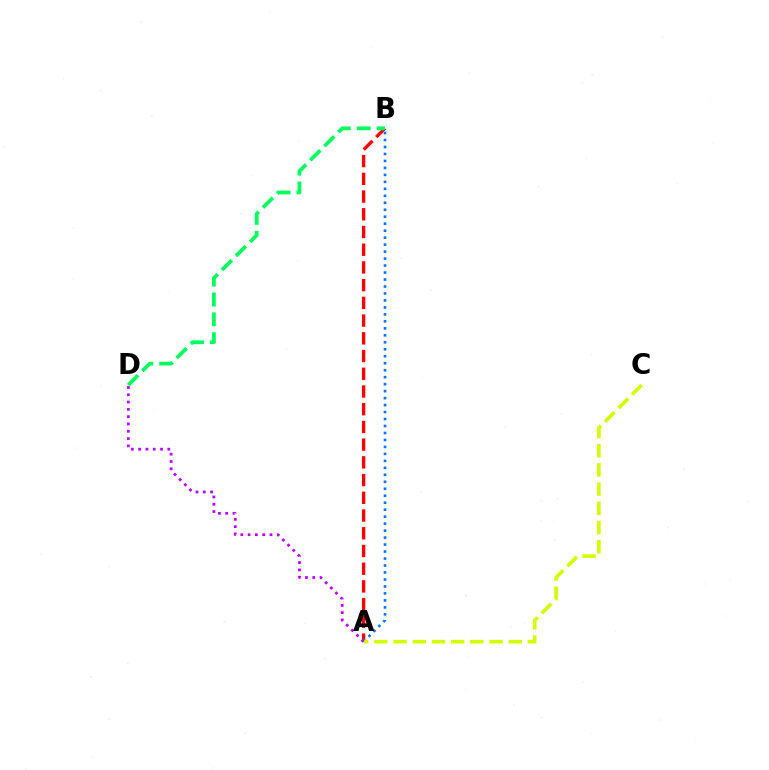{('A', 'B'): [{'color': '#ff0000', 'line_style': 'dashed', 'thickness': 2.41}, {'color': '#0074ff', 'line_style': 'dotted', 'thickness': 1.9}], ('A', 'C'): [{'color': '#d1ff00', 'line_style': 'dashed', 'thickness': 2.61}], ('B', 'D'): [{'color': '#00ff5c', 'line_style': 'dashed', 'thickness': 2.7}], ('A', 'D'): [{'color': '#b900ff', 'line_style': 'dotted', 'thickness': 1.98}]}